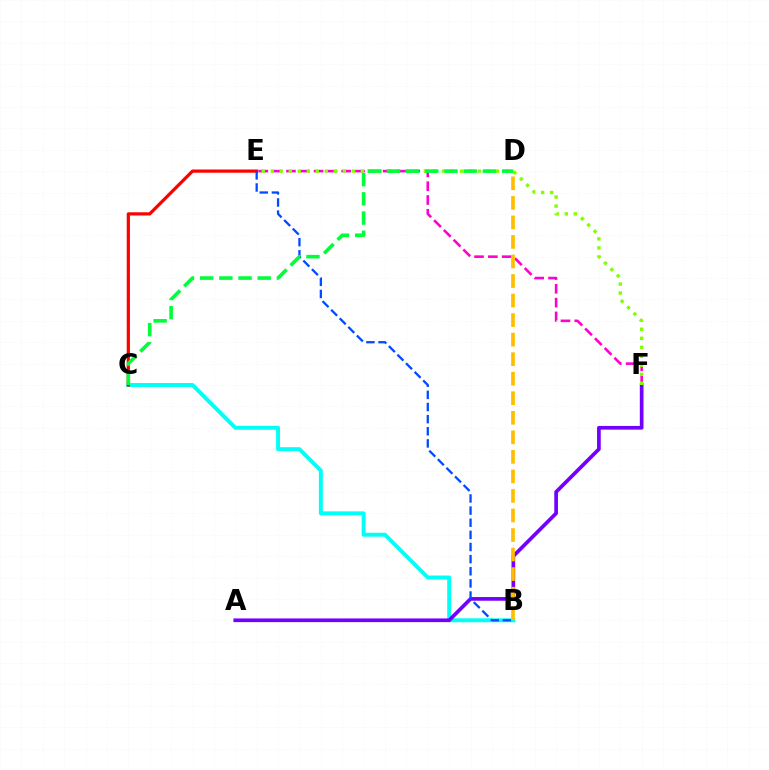{('B', 'C'): [{'color': '#00fff6', 'line_style': 'solid', 'thickness': 2.83}], ('C', 'E'): [{'color': '#ff0000', 'line_style': 'solid', 'thickness': 2.32}], ('A', 'F'): [{'color': '#7200ff', 'line_style': 'solid', 'thickness': 2.66}], ('B', 'E'): [{'color': '#004bff', 'line_style': 'dashed', 'thickness': 1.65}], ('E', 'F'): [{'color': '#ff00cf', 'line_style': 'dashed', 'thickness': 1.88}, {'color': '#84ff00', 'line_style': 'dotted', 'thickness': 2.45}], ('C', 'D'): [{'color': '#00ff39', 'line_style': 'dashed', 'thickness': 2.61}], ('B', 'D'): [{'color': '#ffbd00', 'line_style': 'dashed', 'thickness': 2.65}]}